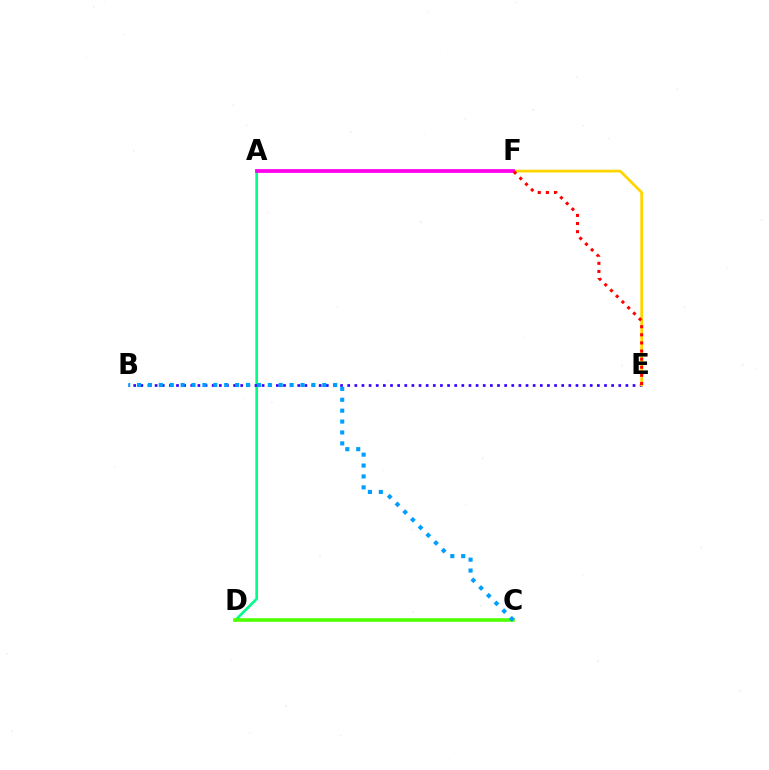{('A', 'D'): [{'color': '#00ff86', 'line_style': 'solid', 'thickness': 1.93}], ('B', 'E'): [{'color': '#3700ff', 'line_style': 'dotted', 'thickness': 1.94}], ('E', 'F'): [{'color': '#ffd500', 'line_style': 'solid', 'thickness': 1.99}, {'color': '#ff0000', 'line_style': 'dotted', 'thickness': 2.2}], ('C', 'D'): [{'color': '#4fff00', 'line_style': 'solid', 'thickness': 2.59}], ('B', 'C'): [{'color': '#009eff', 'line_style': 'dotted', 'thickness': 2.96}], ('A', 'F'): [{'color': '#ff00ed', 'line_style': 'solid', 'thickness': 2.72}]}